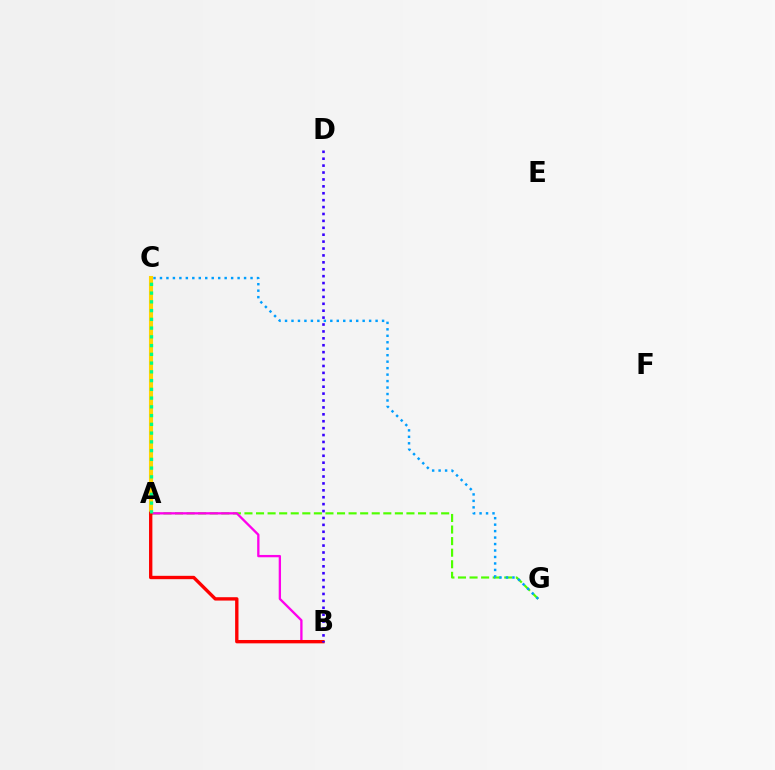{('A', 'G'): [{'color': '#4fff00', 'line_style': 'dashed', 'thickness': 1.57}], ('A', 'C'): [{'color': '#ffd500', 'line_style': 'solid', 'thickness': 2.95}, {'color': '#00ff86', 'line_style': 'dotted', 'thickness': 2.38}], ('A', 'B'): [{'color': '#ff00ed', 'line_style': 'solid', 'thickness': 1.67}, {'color': '#ff0000', 'line_style': 'solid', 'thickness': 2.42}], ('B', 'D'): [{'color': '#3700ff', 'line_style': 'dotted', 'thickness': 1.88}], ('C', 'G'): [{'color': '#009eff', 'line_style': 'dotted', 'thickness': 1.76}]}